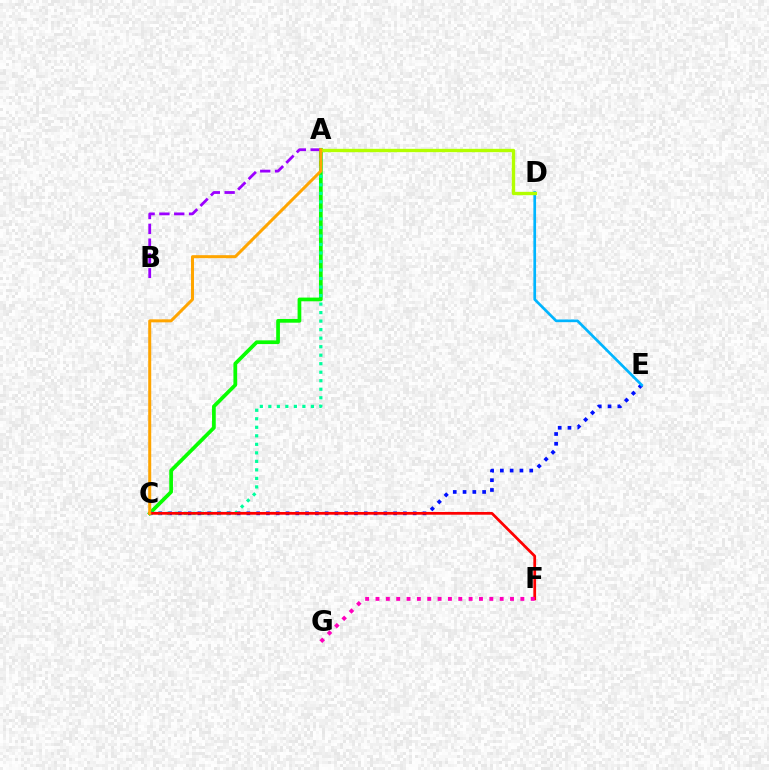{('A', 'C'): [{'color': '#08ff00', 'line_style': 'solid', 'thickness': 2.68}, {'color': '#00ff9d', 'line_style': 'dotted', 'thickness': 2.31}, {'color': '#ffa500', 'line_style': 'solid', 'thickness': 2.17}], ('C', 'E'): [{'color': '#0010ff', 'line_style': 'dotted', 'thickness': 2.66}], ('D', 'E'): [{'color': '#00b5ff', 'line_style': 'solid', 'thickness': 1.93}], ('A', 'B'): [{'color': '#9b00ff', 'line_style': 'dashed', 'thickness': 2.01}], ('C', 'F'): [{'color': '#ff0000', 'line_style': 'solid', 'thickness': 1.97}], ('F', 'G'): [{'color': '#ff00bd', 'line_style': 'dotted', 'thickness': 2.81}], ('A', 'D'): [{'color': '#b3ff00', 'line_style': 'solid', 'thickness': 2.42}]}